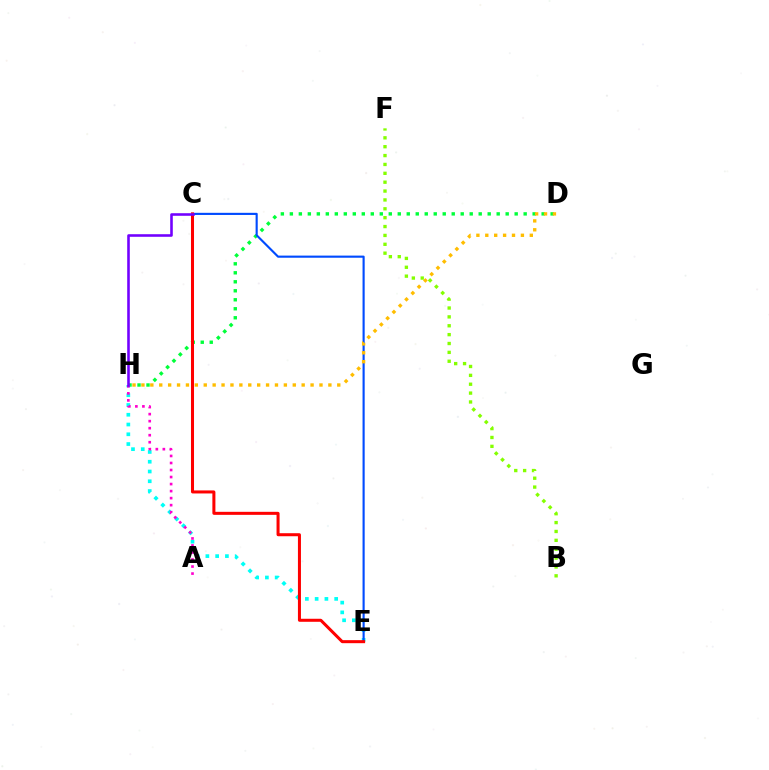{('D', 'H'): [{'color': '#00ff39', 'line_style': 'dotted', 'thickness': 2.44}, {'color': '#ffbd00', 'line_style': 'dotted', 'thickness': 2.42}], ('E', 'H'): [{'color': '#00fff6', 'line_style': 'dotted', 'thickness': 2.65}], ('C', 'E'): [{'color': '#004bff', 'line_style': 'solid', 'thickness': 1.54}, {'color': '#ff0000', 'line_style': 'solid', 'thickness': 2.18}], ('B', 'F'): [{'color': '#84ff00', 'line_style': 'dotted', 'thickness': 2.41}], ('A', 'H'): [{'color': '#ff00cf', 'line_style': 'dotted', 'thickness': 1.91}], ('C', 'H'): [{'color': '#7200ff', 'line_style': 'solid', 'thickness': 1.86}]}